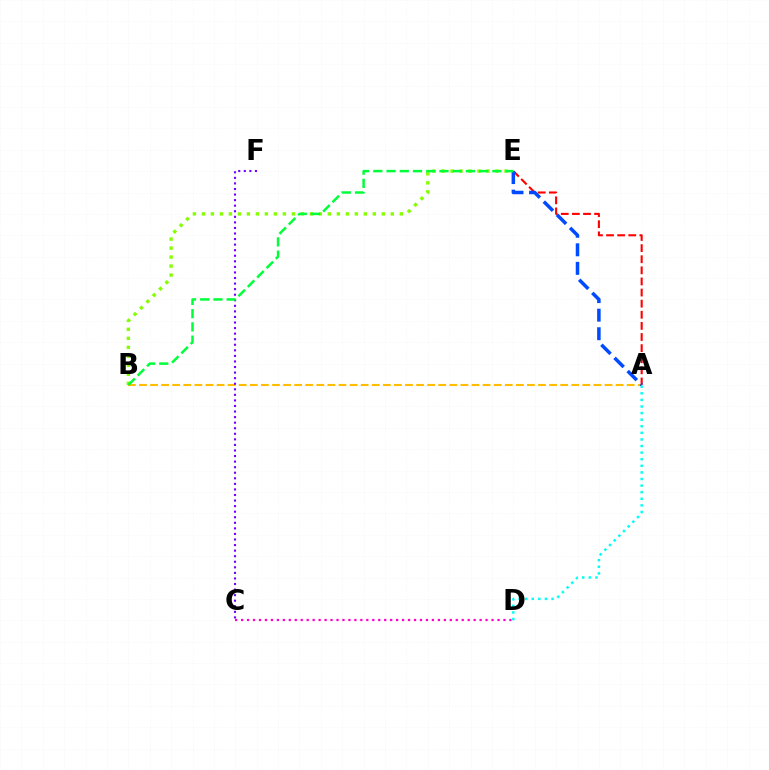{('A', 'D'): [{'color': '#00fff6', 'line_style': 'dotted', 'thickness': 1.79}], ('A', 'B'): [{'color': '#ffbd00', 'line_style': 'dashed', 'thickness': 1.51}], ('B', 'E'): [{'color': '#84ff00', 'line_style': 'dotted', 'thickness': 2.44}, {'color': '#00ff39', 'line_style': 'dashed', 'thickness': 1.8}], ('A', 'E'): [{'color': '#ff0000', 'line_style': 'dashed', 'thickness': 1.51}, {'color': '#004bff', 'line_style': 'dashed', 'thickness': 2.52}], ('C', 'D'): [{'color': '#ff00cf', 'line_style': 'dotted', 'thickness': 1.62}], ('C', 'F'): [{'color': '#7200ff', 'line_style': 'dotted', 'thickness': 1.51}]}